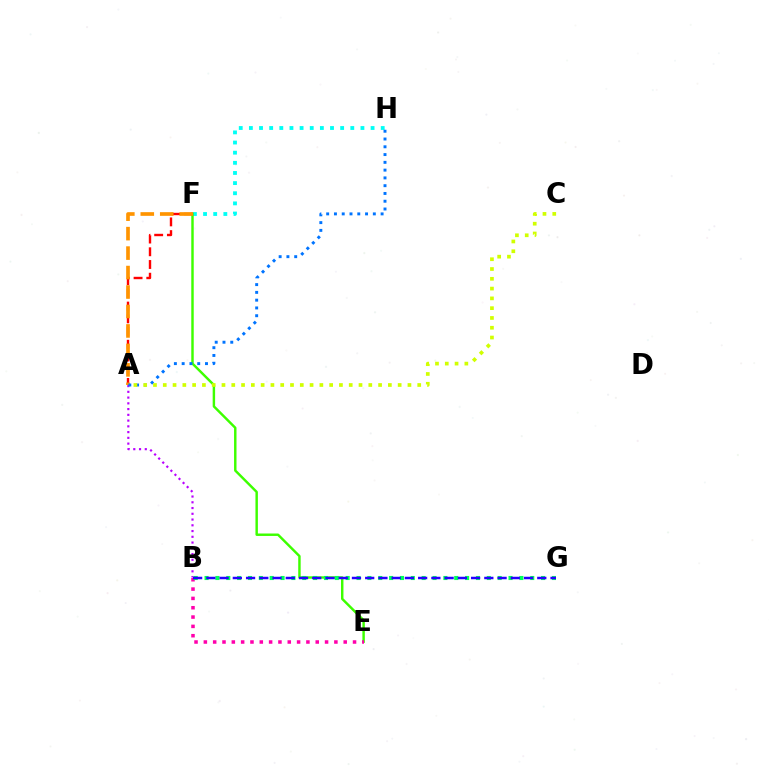{('A', 'B'): [{'color': '#b900ff', 'line_style': 'dotted', 'thickness': 1.56}], ('F', 'H'): [{'color': '#00fff6', 'line_style': 'dotted', 'thickness': 2.76}], ('E', 'F'): [{'color': '#3dff00', 'line_style': 'solid', 'thickness': 1.76}], ('B', 'E'): [{'color': '#ff00ac', 'line_style': 'dotted', 'thickness': 2.53}], ('A', 'F'): [{'color': '#ff0000', 'line_style': 'dashed', 'thickness': 1.73}, {'color': '#ff9400', 'line_style': 'dashed', 'thickness': 2.64}], ('B', 'G'): [{'color': '#00ff5c', 'line_style': 'dotted', 'thickness': 2.95}, {'color': '#2500ff', 'line_style': 'dashed', 'thickness': 1.8}], ('A', 'H'): [{'color': '#0074ff', 'line_style': 'dotted', 'thickness': 2.11}], ('A', 'C'): [{'color': '#d1ff00', 'line_style': 'dotted', 'thickness': 2.66}]}